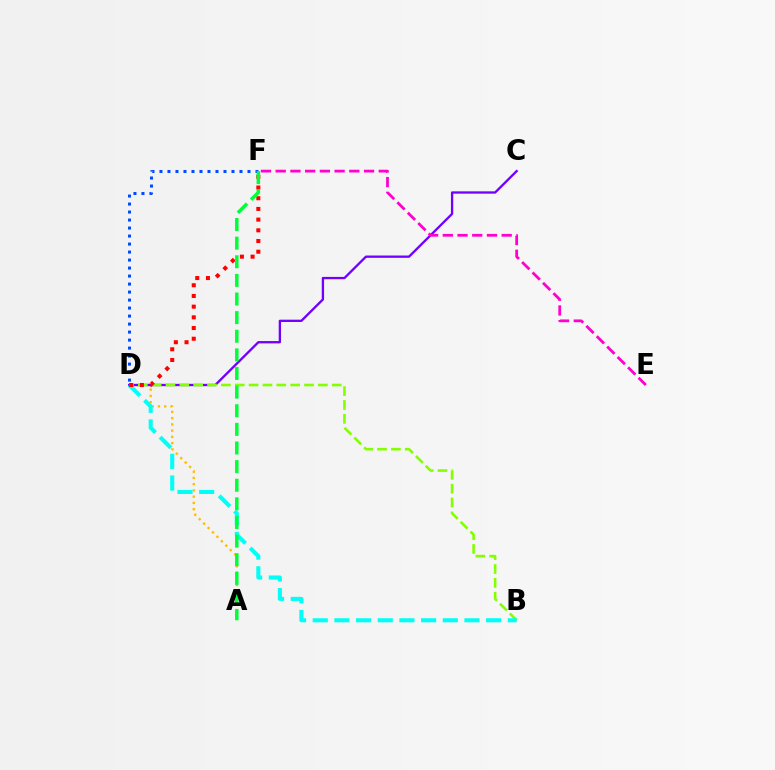{('A', 'D'): [{'color': '#ffbd00', 'line_style': 'dotted', 'thickness': 1.7}], ('C', 'D'): [{'color': '#7200ff', 'line_style': 'solid', 'thickness': 1.67}], ('E', 'F'): [{'color': '#ff00cf', 'line_style': 'dashed', 'thickness': 2.0}], ('B', 'D'): [{'color': '#84ff00', 'line_style': 'dashed', 'thickness': 1.88}, {'color': '#00fff6', 'line_style': 'dashed', 'thickness': 2.94}], ('D', 'F'): [{'color': '#ff0000', 'line_style': 'dotted', 'thickness': 2.91}, {'color': '#004bff', 'line_style': 'dotted', 'thickness': 2.17}], ('A', 'F'): [{'color': '#00ff39', 'line_style': 'dashed', 'thickness': 2.53}]}